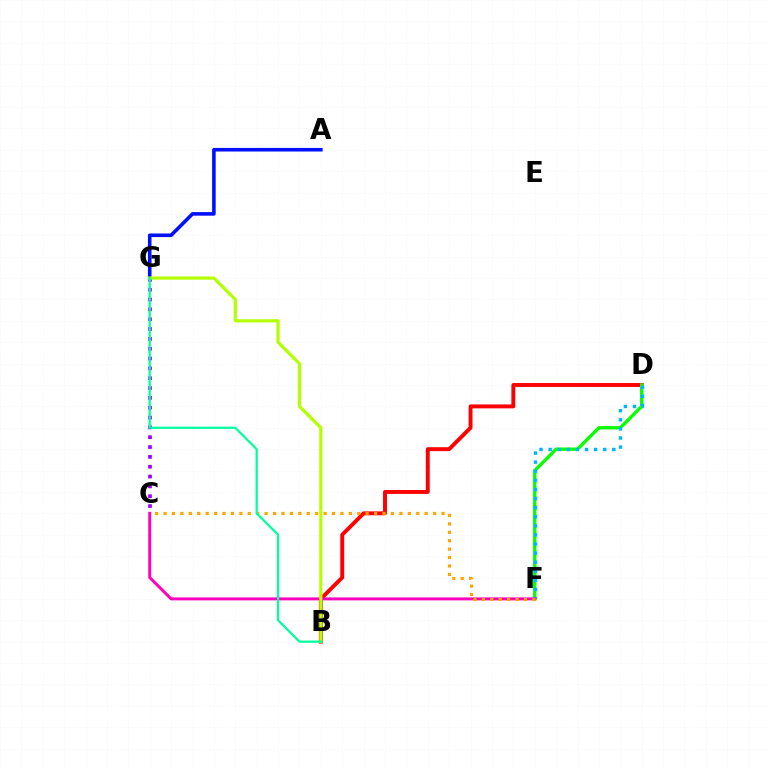{('B', 'D'): [{'color': '#ff0000', 'line_style': 'solid', 'thickness': 2.82}], ('D', 'F'): [{'color': '#08ff00', 'line_style': 'solid', 'thickness': 2.41}, {'color': '#00b5ff', 'line_style': 'dotted', 'thickness': 2.47}], ('A', 'G'): [{'color': '#0010ff', 'line_style': 'solid', 'thickness': 2.59}], ('C', 'G'): [{'color': '#9b00ff', 'line_style': 'dotted', 'thickness': 2.67}], ('C', 'F'): [{'color': '#ff00bd', 'line_style': 'solid', 'thickness': 2.13}, {'color': '#ffa500', 'line_style': 'dotted', 'thickness': 2.29}], ('B', 'G'): [{'color': '#b3ff00', 'line_style': 'solid', 'thickness': 2.29}, {'color': '#00ff9d', 'line_style': 'solid', 'thickness': 1.6}]}